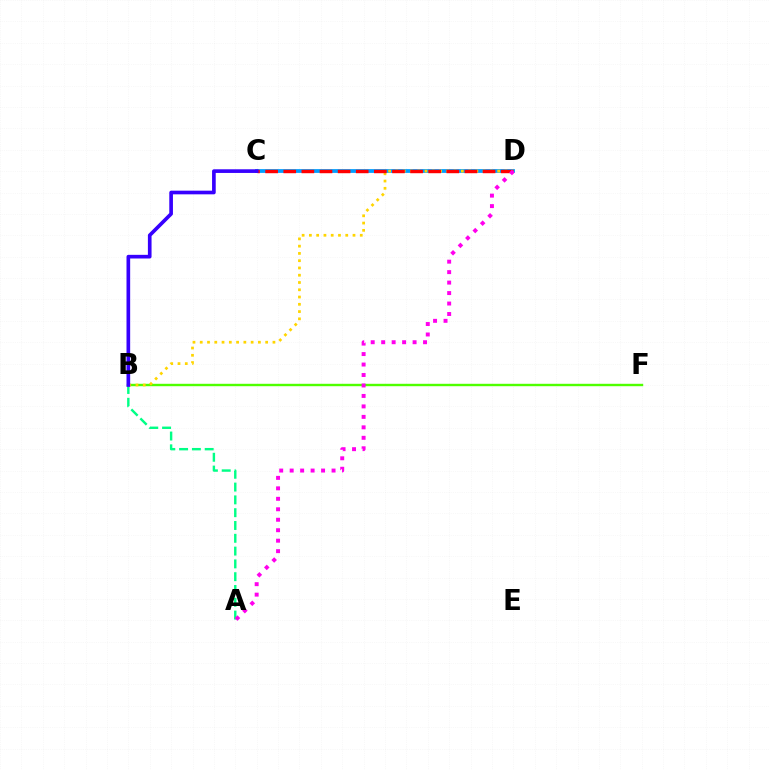{('C', 'D'): [{'color': '#009eff', 'line_style': 'solid', 'thickness': 2.72}, {'color': '#ff0000', 'line_style': 'dashed', 'thickness': 2.46}], ('A', 'B'): [{'color': '#00ff86', 'line_style': 'dashed', 'thickness': 1.74}], ('B', 'F'): [{'color': '#4fff00', 'line_style': 'solid', 'thickness': 1.73}], ('B', 'D'): [{'color': '#ffd500', 'line_style': 'dotted', 'thickness': 1.98}], ('B', 'C'): [{'color': '#3700ff', 'line_style': 'solid', 'thickness': 2.64}], ('A', 'D'): [{'color': '#ff00ed', 'line_style': 'dotted', 'thickness': 2.84}]}